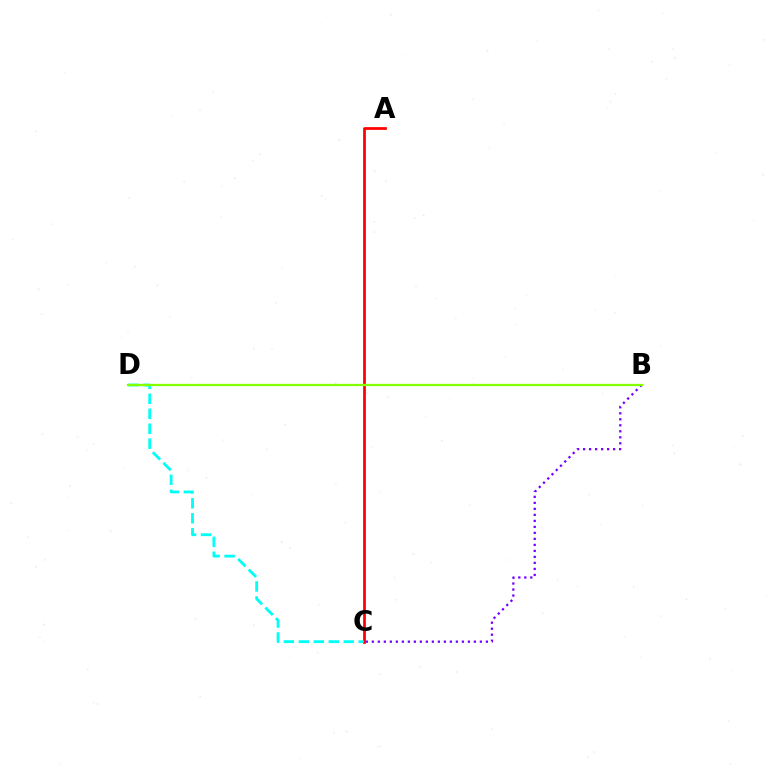{('A', 'C'): [{'color': '#ff0000', 'line_style': 'solid', 'thickness': 1.98}], ('C', 'D'): [{'color': '#00fff6', 'line_style': 'dashed', 'thickness': 2.03}], ('B', 'C'): [{'color': '#7200ff', 'line_style': 'dotted', 'thickness': 1.63}], ('B', 'D'): [{'color': '#84ff00', 'line_style': 'solid', 'thickness': 1.64}]}